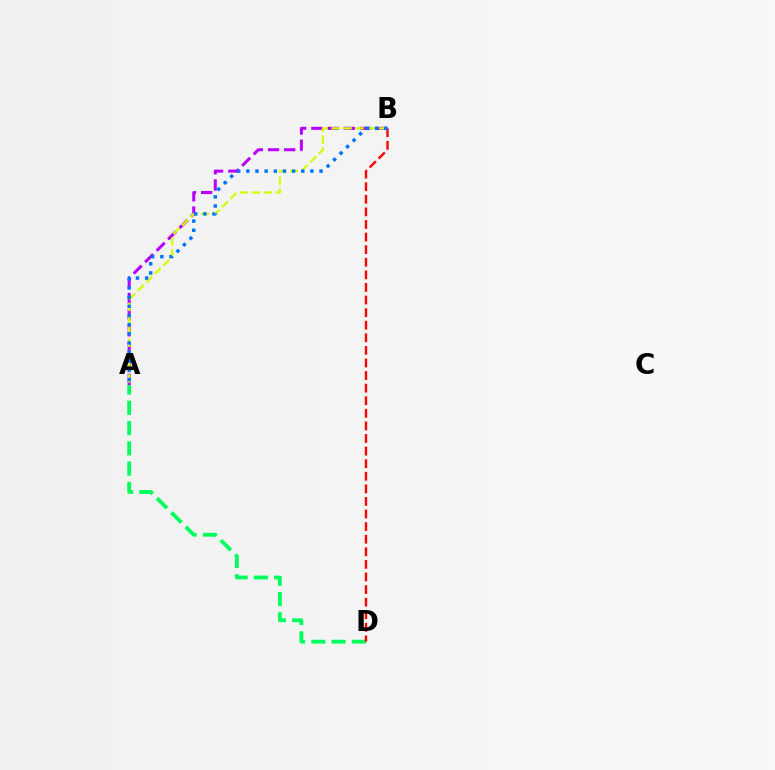{('A', 'B'): [{'color': '#b900ff', 'line_style': 'dashed', 'thickness': 2.2}, {'color': '#d1ff00', 'line_style': 'dashed', 'thickness': 1.62}, {'color': '#0074ff', 'line_style': 'dotted', 'thickness': 2.49}], ('A', 'D'): [{'color': '#00ff5c', 'line_style': 'dashed', 'thickness': 2.76}], ('B', 'D'): [{'color': '#ff0000', 'line_style': 'dashed', 'thickness': 1.71}]}